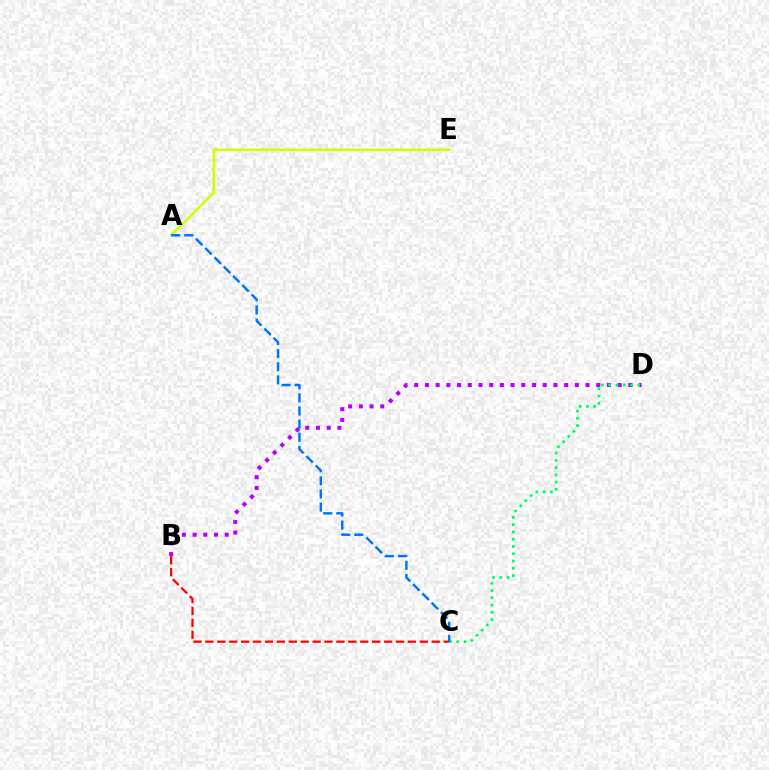{('A', 'E'): [{'color': '#d1ff00', 'line_style': 'solid', 'thickness': 1.84}], ('B', 'D'): [{'color': '#b900ff', 'line_style': 'dotted', 'thickness': 2.91}], ('B', 'C'): [{'color': '#ff0000', 'line_style': 'dashed', 'thickness': 1.62}], ('C', 'D'): [{'color': '#00ff5c', 'line_style': 'dotted', 'thickness': 1.98}], ('A', 'C'): [{'color': '#0074ff', 'line_style': 'dashed', 'thickness': 1.78}]}